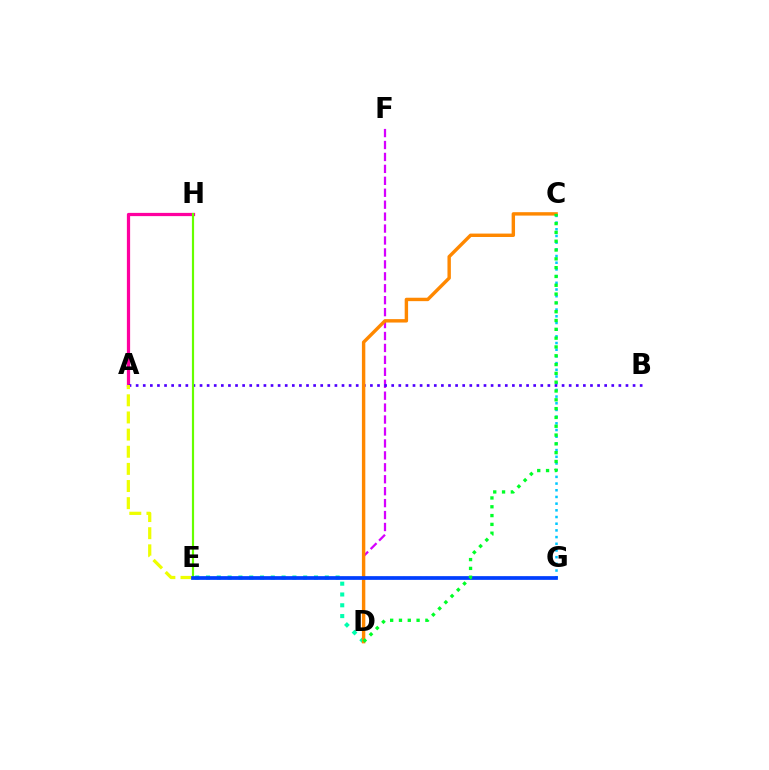{('A', 'H'): [{'color': '#ff00a0', 'line_style': 'solid', 'thickness': 2.33}], ('C', 'G'): [{'color': '#00c7ff', 'line_style': 'dotted', 'thickness': 1.82}], ('D', 'E'): [{'color': '#00ffaf', 'line_style': 'dotted', 'thickness': 2.93}], ('D', 'F'): [{'color': '#d600ff', 'line_style': 'dashed', 'thickness': 1.62}], ('A', 'B'): [{'color': '#4f00ff', 'line_style': 'dotted', 'thickness': 1.93}], ('C', 'D'): [{'color': '#ff8800', 'line_style': 'solid', 'thickness': 2.46}, {'color': '#00ff27', 'line_style': 'dotted', 'thickness': 2.39}], ('E', 'H'): [{'color': '#66ff00', 'line_style': 'solid', 'thickness': 1.57}], ('E', 'G'): [{'color': '#ff0000', 'line_style': 'dotted', 'thickness': 1.52}, {'color': '#003fff', 'line_style': 'solid', 'thickness': 2.68}], ('A', 'E'): [{'color': '#eeff00', 'line_style': 'dashed', 'thickness': 2.33}]}